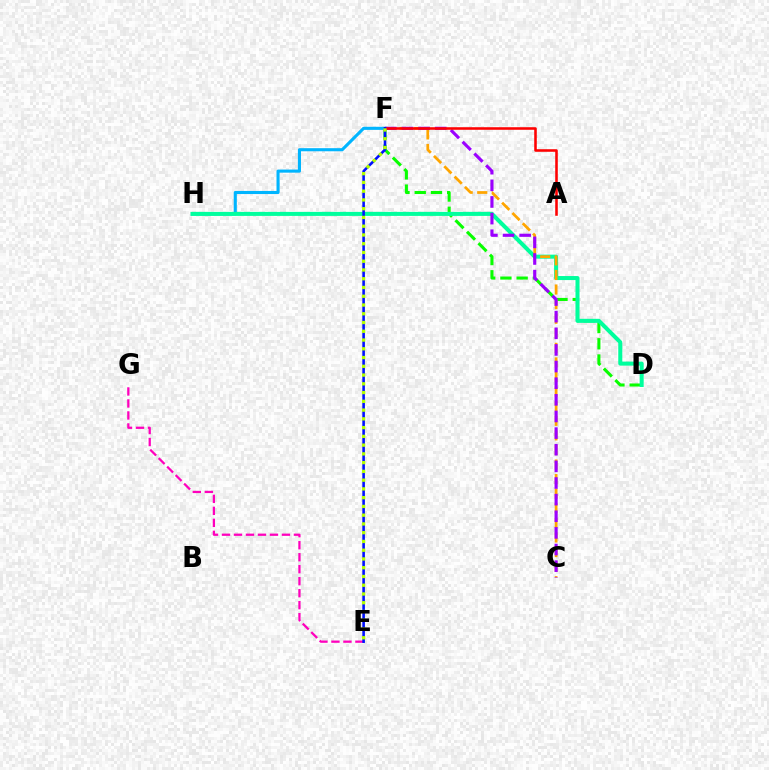{('D', 'F'): [{'color': '#08ff00', 'line_style': 'dashed', 'thickness': 2.21}], ('E', 'G'): [{'color': '#ff00bd', 'line_style': 'dashed', 'thickness': 1.63}], ('F', 'H'): [{'color': '#00b5ff', 'line_style': 'solid', 'thickness': 2.23}], ('D', 'H'): [{'color': '#00ff9d', 'line_style': 'solid', 'thickness': 2.9}], ('C', 'F'): [{'color': '#ffa500', 'line_style': 'dashed', 'thickness': 1.98}, {'color': '#9b00ff', 'line_style': 'dashed', 'thickness': 2.26}], ('A', 'F'): [{'color': '#ff0000', 'line_style': 'solid', 'thickness': 1.85}], ('E', 'F'): [{'color': '#0010ff', 'line_style': 'solid', 'thickness': 1.87}, {'color': '#b3ff00', 'line_style': 'dotted', 'thickness': 2.38}]}